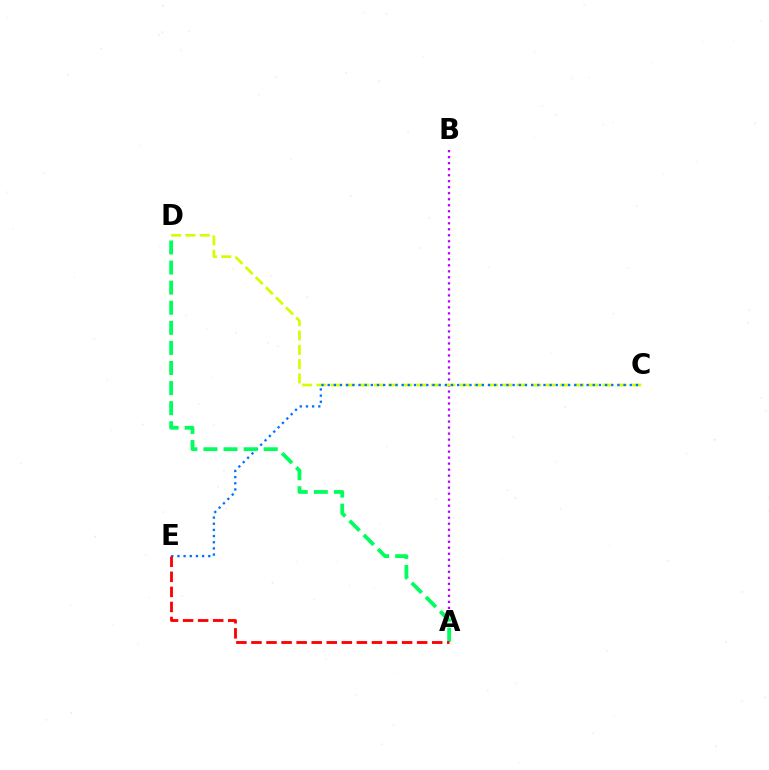{('A', 'B'): [{'color': '#b900ff', 'line_style': 'dotted', 'thickness': 1.63}], ('C', 'D'): [{'color': '#d1ff00', 'line_style': 'dashed', 'thickness': 1.94}], ('C', 'E'): [{'color': '#0074ff', 'line_style': 'dotted', 'thickness': 1.67}], ('A', 'D'): [{'color': '#00ff5c', 'line_style': 'dashed', 'thickness': 2.73}], ('A', 'E'): [{'color': '#ff0000', 'line_style': 'dashed', 'thickness': 2.05}]}